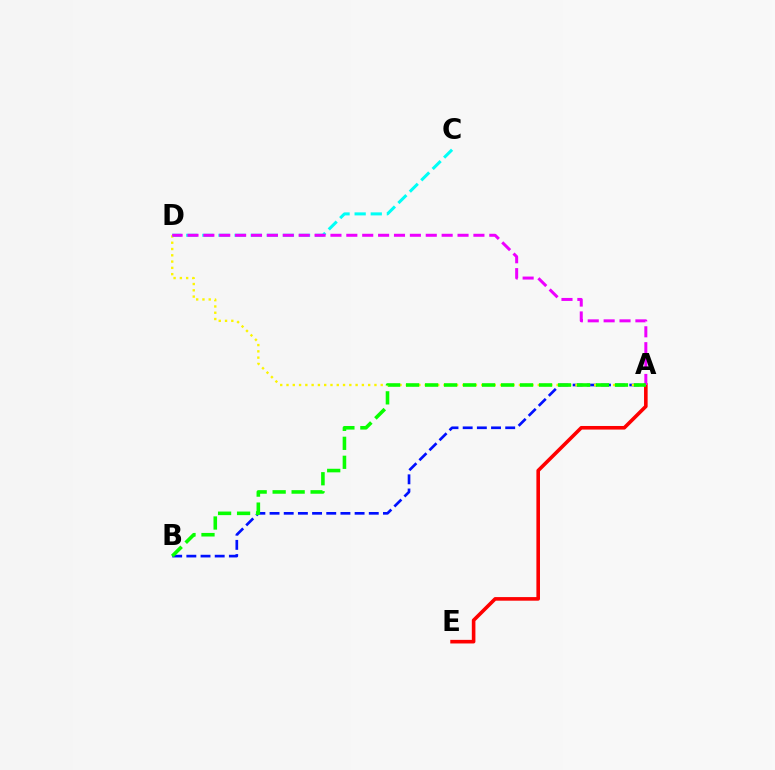{('A', 'E'): [{'color': '#ff0000', 'line_style': 'solid', 'thickness': 2.59}], ('A', 'B'): [{'color': '#0010ff', 'line_style': 'dashed', 'thickness': 1.93}, {'color': '#08ff00', 'line_style': 'dashed', 'thickness': 2.58}], ('A', 'D'): [{'color': '#fcf500', 'line_style': 'dotted', 'thickness': 1.71}, {'color': '#ee00ff', 'line_style': 'dashed', 'thickness': 2.16}], ('C', 'D'): [{'color': '#00fff6', 'line_style': 'dashed', 'thickness': 2.19}]}